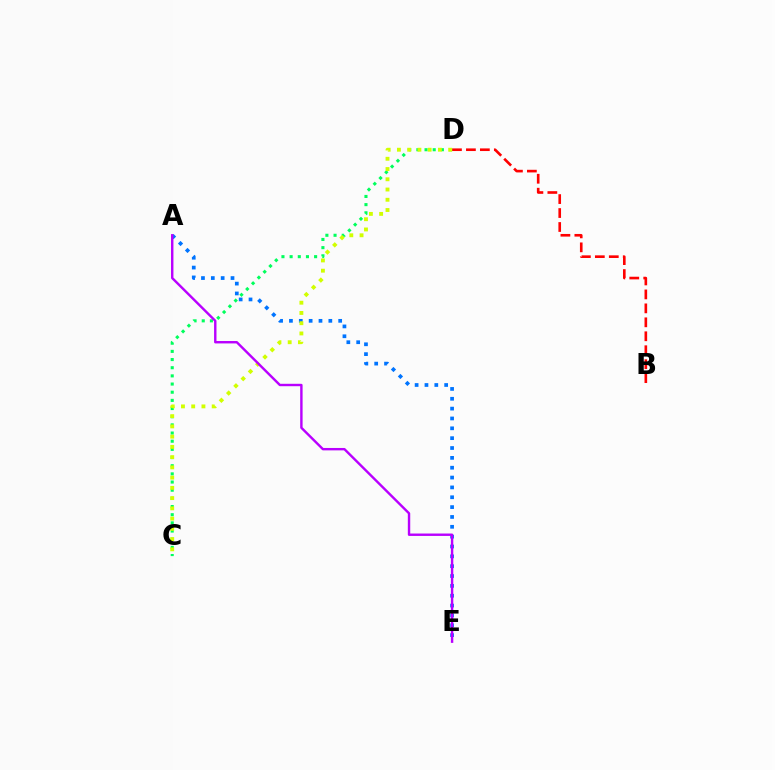{('B', 'D'): [{'color': '#ff0000', 'line_style': 'dashed', 'thickness': 1.9}], ('C', 'D'): [{'color': '#00ff5c', 'line_style': 'dotted', 'thickness': 2.22}, {'color': '#d1ff00', 'line_style': 'dotted', 'thickness': 2.78}], ('A', 'E'): [{'color': '#0074ff', 'line_style': 'dotted', 'thickness': 2.68}, {'color': '#b900ff', 'line_style': 'solid', 'thickness': 1.73}]}